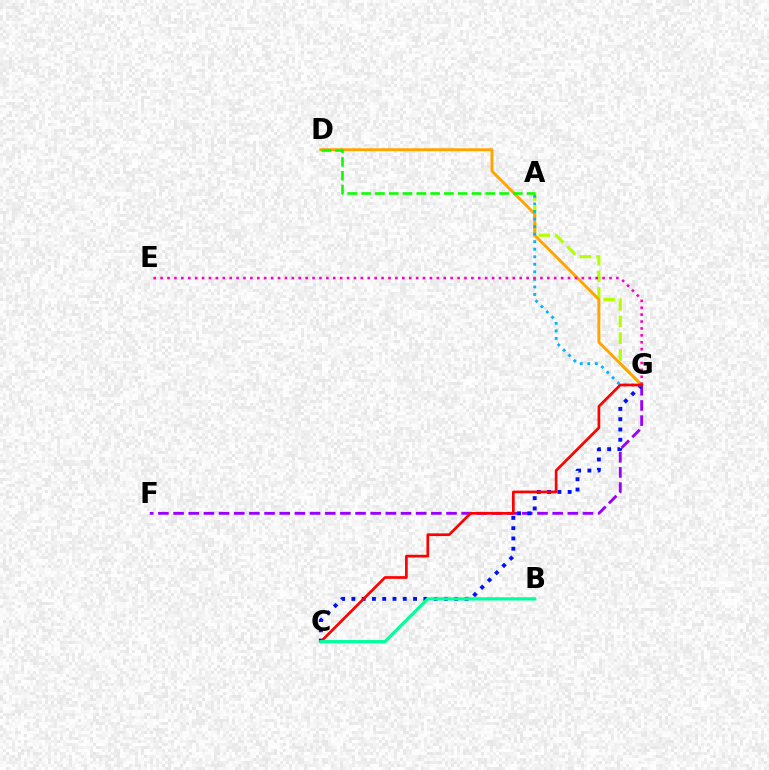{('A', 'G'): [{'color': '#b3ff00', 'line_style': 'dashed', 'thickness': 2.26}, {'color': '#00b5ff', 'line_style': 'dotted', 'thickness': 2.05}], ('F', 'G'): [{'color': '#9b00ff', 'line_style': 'dashed', 'thickness': 2.06}], ('D', 'G'): [{'color': '#ffa500', 'line_style': 'solid', 'thickness': 2.11}], ('C', 'G'): [{'color': '#0010ff', 'line_style': 'dotted', 'thickness': 2.79}, {'color': '#ff0000', 'line_style': 'solid', 'thickness': 1.95}], ('E', 'G'): [{'color': '#ff00bd', 'line_style': 'dotted', 'thickness': 1.88}], ('A', 'D'): [{'color': '#08ff00', 'line_style': 'dashed', 'thickness': 1.87}], ('B', 'C'): [{'color': '#00ff9d', 'line_style': 'solid', 'thickness': 2.32}]}